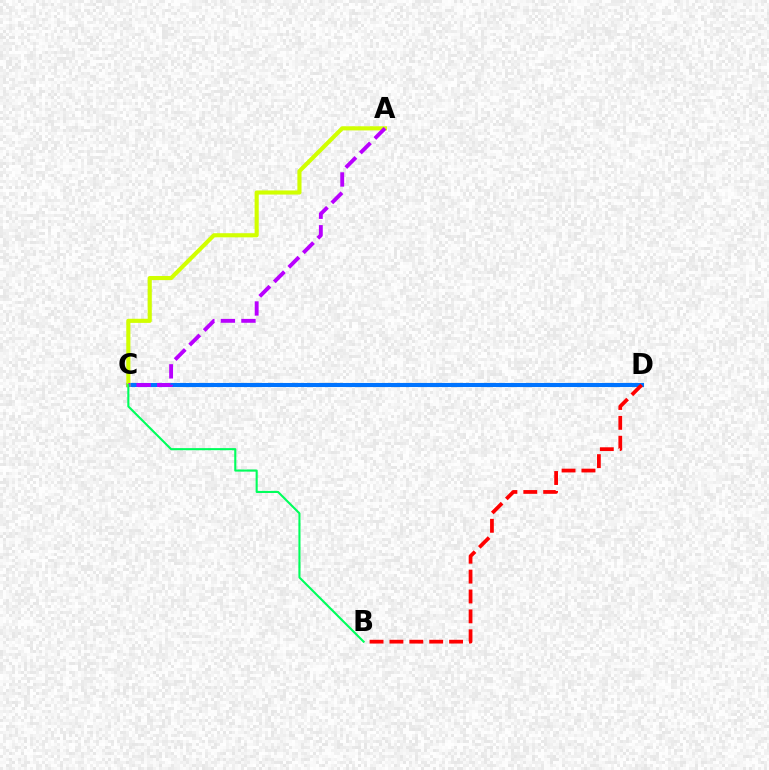{('C', 'D'): [{'color': '#0074ff', 'line_style': 'solid', 'thickness': 2.94}], ('B', 'D'): [{'color': '#ff0000', 'line_style': 'dashed', 'thickness': 2.7}], ('A', 'C'): [{'color': '#d1ff00', 'line_style': 'solid', 'thickness': 2.97}, {'color': '#b900ff', 'line_style': 'dashed', 'thickness': 2.79}], ('B', 'C'): [{'color': '#00ff5c', 'line_style': 'solid', 'thickness': 1.51}]}